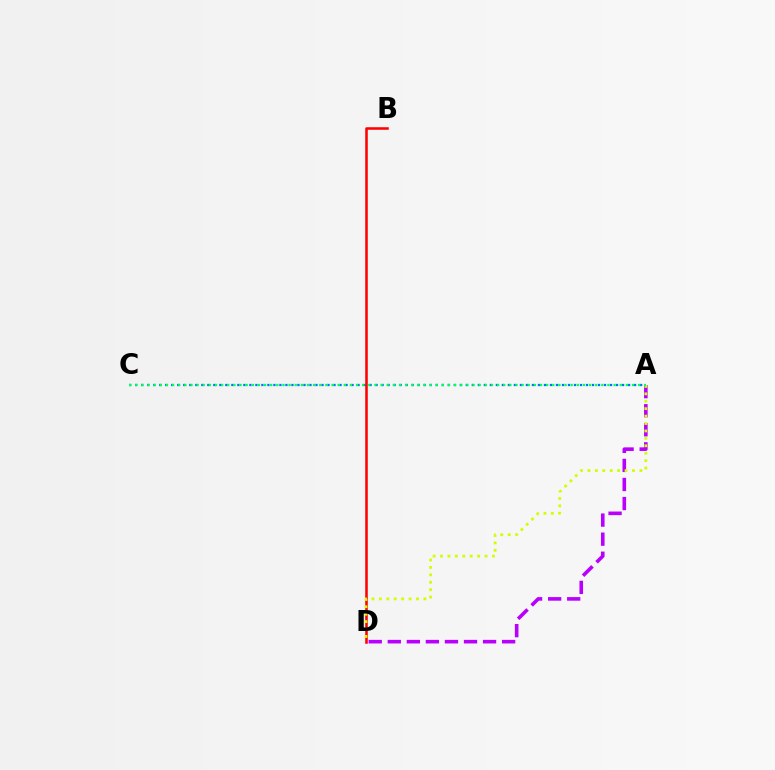{('A', 'C'): [{'color': '#0074ff', 'line_style': 'dotted', 'thickness': 1.63}, {'color': '#00ff5c', 'line_style': 'dotted', 'thickness': 1.67}], ('B', 'D'): [{'color': '#ff0000', 'line_style': 'solid', 'thickness': 1.83}], ('A', 'D'): [{'color': '#b900ff', 'line_style': 'dashed', 'thickness': 2.59}, {'color': '#d1ff00', 'line_style': 'dotted', 'thickness': 2.02}]}